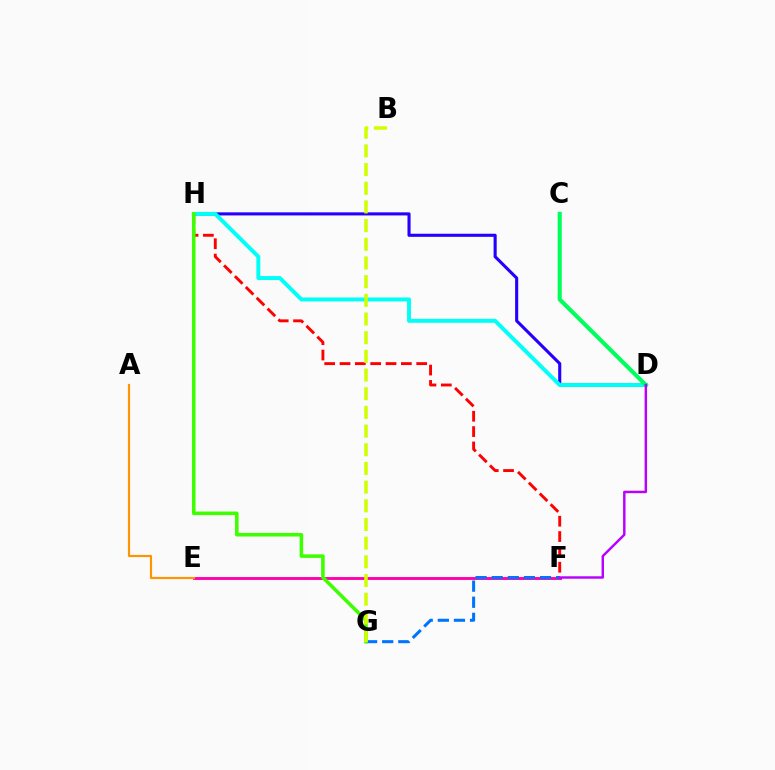{('E', 'F'): [{'color': '#ff00ac', 'line_style': 'solid', 'thickness': 2.07}], ('D', 'H'): [{'color': '#2500ff', 'line_style': 'solid', 'thickness': 2.23}, {'color': '#00fff6', 'line_style': 'solid', 'thickness': 2.85}], ('A', 'E'): [{'color': '#ff9400', 'line_style': 'solid', 'thickness': 1.56}], ('F', 'G'): [{'color': '#0074ff', 'line_style': 'dashed', 'thickness': 2.19}], ('F', 'H'): [{'color': '#ff0000', 'line_style': 'dashed', 'thickness': 2.08}], ('C', 'D'): [{'color': '#00ff5c', 'line_style': 'solid', 'thickness': 2.95}], ('D', 'F'): [{'color': '#b900ff', 'line_style': 'solid', 'thickness': 1.76}], ('G', 'H'): [{'color': '#3dff00', 'line_style': 'solid', 'thickness': 2.56}], ('B', 'G'): [{'color': '#d1ff00', 'line_style': 'dashed', 'thickness': 2.54}]}